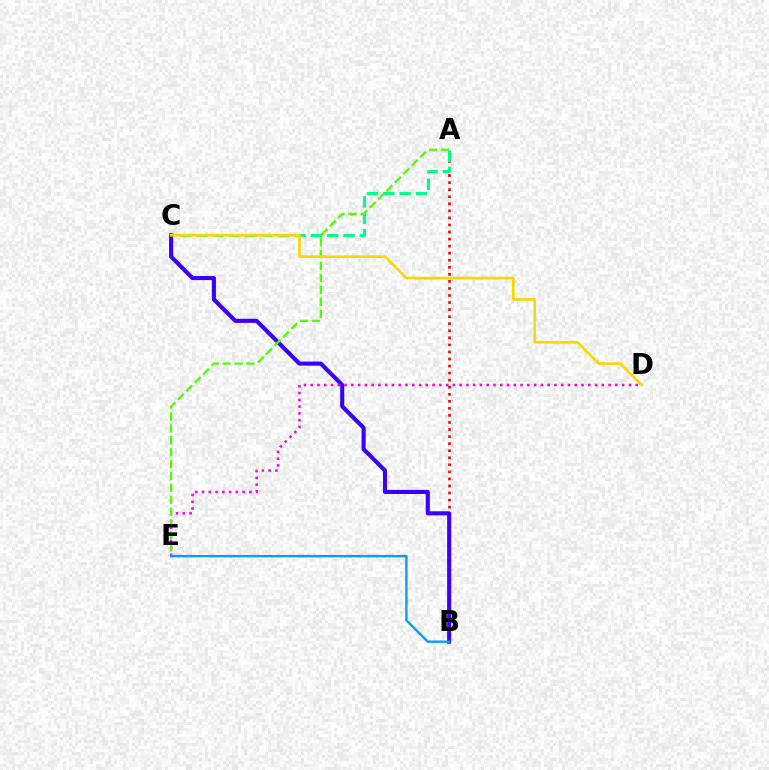{('A', 'B'): [{'color': '#ff0000', 'line_style': 'dotted', 'thickness': 1.92}], ('A', 'C'): [{'color': '#00ff86', 'line_style': 'dashed', 'thickness': 2.22}], ('B', 'C'): [{'color': '#3700ff', 'line_style': 'solid', 'thickness': 2.94}], ('D', 'E'): [{'color': '#ff00ed', 'line_style': 'dotted', 'thickness': 1.84}], ('A', 'E'): [{'color': '#4fff00', 'line_style': 'dashed', 'thickness': 1.62}], ('B', 'E'): [{'color': '#009eff', 'line_style': 'solid', 'thickness': 1.69}], ('C', 'D'): [{'color': '#ffd500', 'line_style': 'solid', 'thickness': 1.89}]}